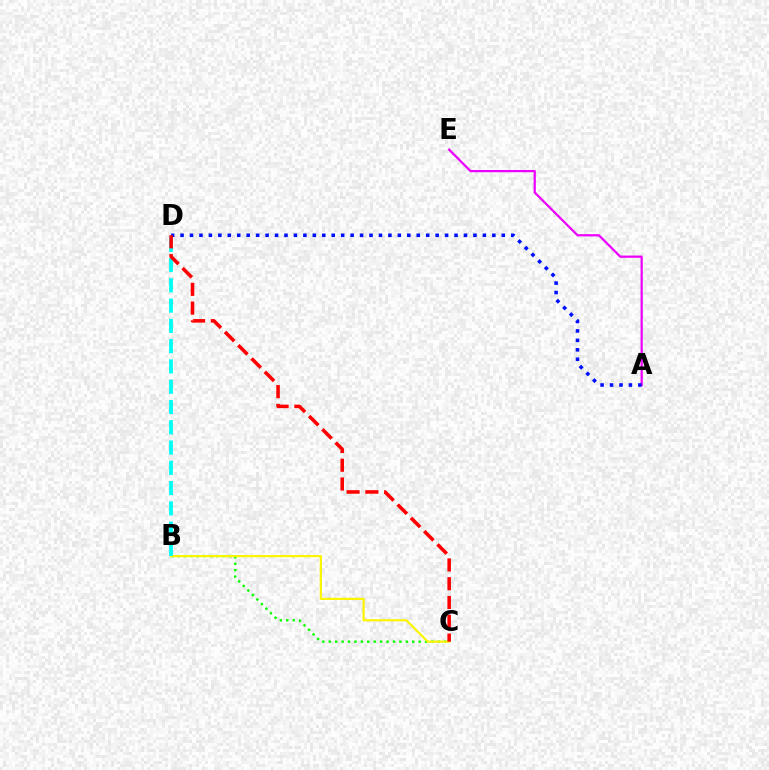{('B', 'C'): [{'color': '#08ff00', 'line_style': 'dotted', 'thickness': 1.74}, {'color': '#fcf500', 'line_style': 'solid', 'thickness': 1.57}], ('A', 'E'): [{'color': '#ee00ff', 'line_style': 'solid', 'thickness': 1.61}], ('B', 'D'): [{'color': '#00fff6', 'line_style': 'dashed', 'thickness': 2.75}], ('A', 'D'): [{'color': '#0010ff', 'line_style': 'dotted', 'thickness': 2.57}], ('C', 'D'): [{'color': '#ff0000', 'line_style': 'dashed', 'thickness': 2.55}]}